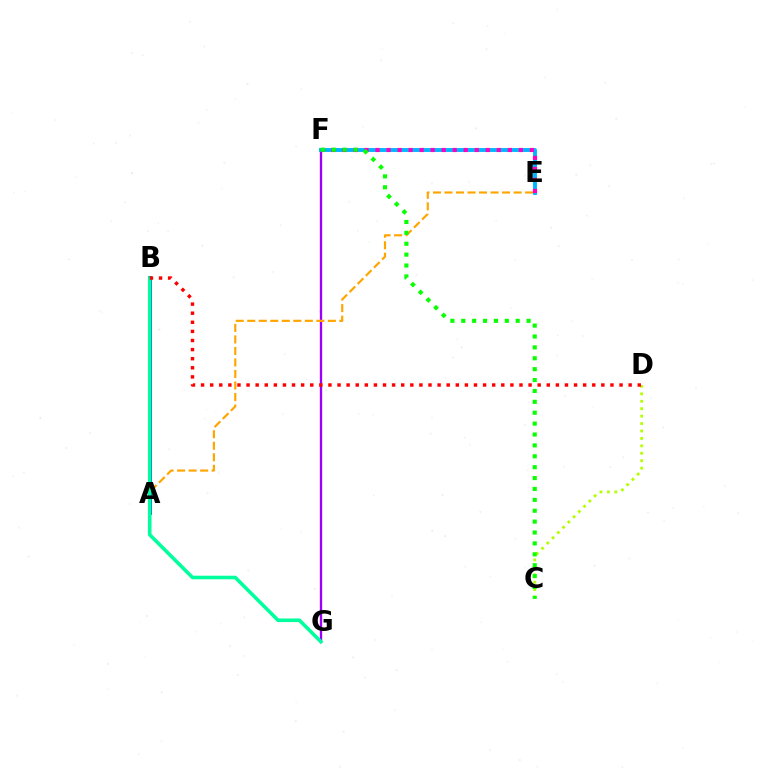{('F', 'G'): [{'color': '#9b00ff', 'line_style': 'solid', 'thickness': 1.68}], ('E', 'F'): [{'color': '#00b5ff', 'line_style': 'solid', 'thickness': 2.79}, {'color': '#ff00bd', 'line_style': 'dotted', 'thickness': 2.99}], ('A', 'B'): [{'color': '#0010ff', 'line_style': 'solid', 'thickness': 2.72}], ('A', 'E'): [{'color': '#ffa500', 'line_style': 'dashed', 'thickness': 1.56}], ('B', 'G'): [{'color': '#00ff9d', 'line_style': 'solid', 'thickness': 2.58}], ('C', 'D'): [{'color': '#b3ff00', 'line_style': 'dotted', 'thickness': 2.02}], ('B', 'D'): [{'color': '#ff0000', 'line_style': 'dotted', 'thickness': 2.47}], ('C', 'F'): [{'color': '#08ff00', 'line_style': 'dotted', 'thickness': 2.96}]}